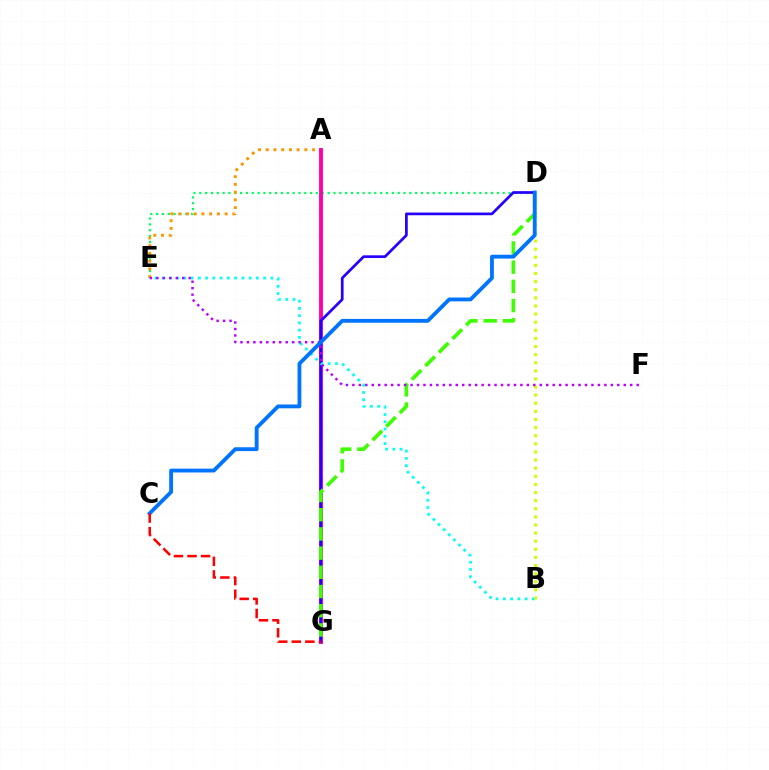{('D', 'E'): [{'color': '#00ff5c', 'line_style': 'dotted', 'thickness': 1.59}], ('A', 'E'): [{'color': '#ff9400', 'line_style': 'dotted', 'thickness': 2.1}], ('A', 'G'): [{'color': '#ff00ac', 'line_style': 'solid', 'thickness': 2.8}], ('D', 'G'): [{'color': '#2500ff', 'line_style': 'solid', 'thickness': 1.95}, {'color': '#3dff00', 'line_style': 'dashed', 'thickness': 2.61}], ('B', 'E'): [{'color': '#00fff6', 'line_style': 'dotted', 'thickness': 1.97}], ('B', 'D'): [{'color': '#d1ff00', 'line_style': 'dotted', 'thickness': 2.2}], ('E', 'F'): [{'color': '#b900ff', 'line_style': 'dotted', 'thickness': 1.76}], ('C', 'D'): [{'color': '#0074ff', 'line_style': 'solid', 'thickness': 2.76}], ('C', 'G'): [{'color': '#ff0000', 'line_style': 'dashed', 'thickness': 1.84}]}